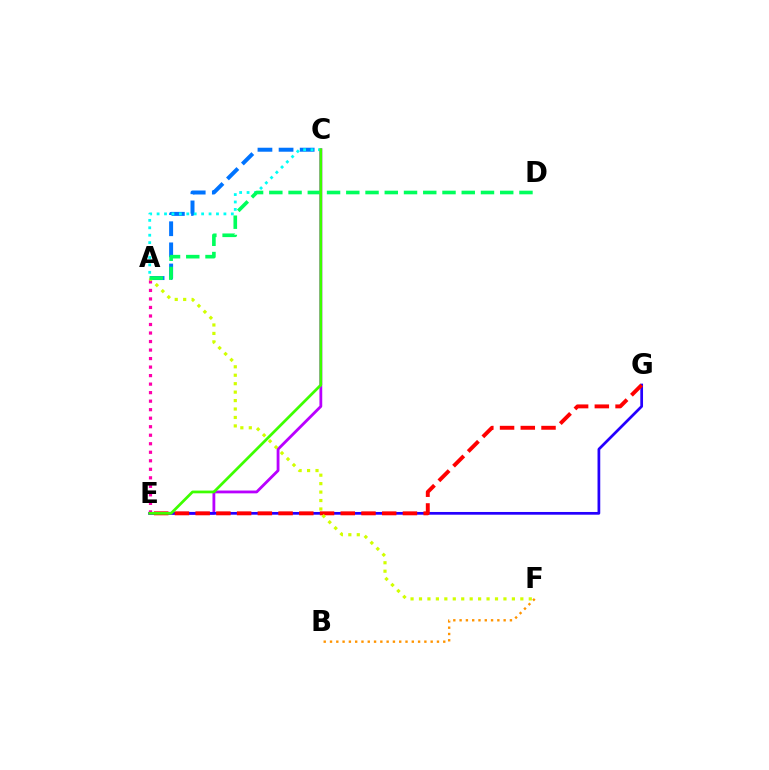{('A', 'C'): [{'color': '#0074ff', 'line_style': 'dashed', 'thickness': 2.87}, {'color': '#00fff6', 'line_style': 'dotted', 'thickness': 2.02}], ('C', 'E'): [{'color': '#b900ff', 'line_style': 'solid', 'thickness': 2.02}, {'color': '#3dff00', 'line_style': 'solid', 'thickness': 1.96}], ('A', 'E'): [{'color': '#ff00ac', 'line_style': 'dotted', 'thickness': 2.31}], ('E', 'G'): [{'color': '#2500ff', 'line_style': 'solid', 'thickness': 1.96}, {'color': '#ff0000', 'line_style': 'dashed', 'thickness': 2.82}], ('B', 'F'): [{'color': '#ff9400', 'line_style': 'dotted', 'thickness': 1.71}], ('A', 'F'): [{'color': '#d1ff00', 'line_style': 'dotted', 'thickness': 2.29}], ('A', 'D'): [{'color': '#00ff5c', 'line_style': 'dashed', 'thickness': 2.61}]}